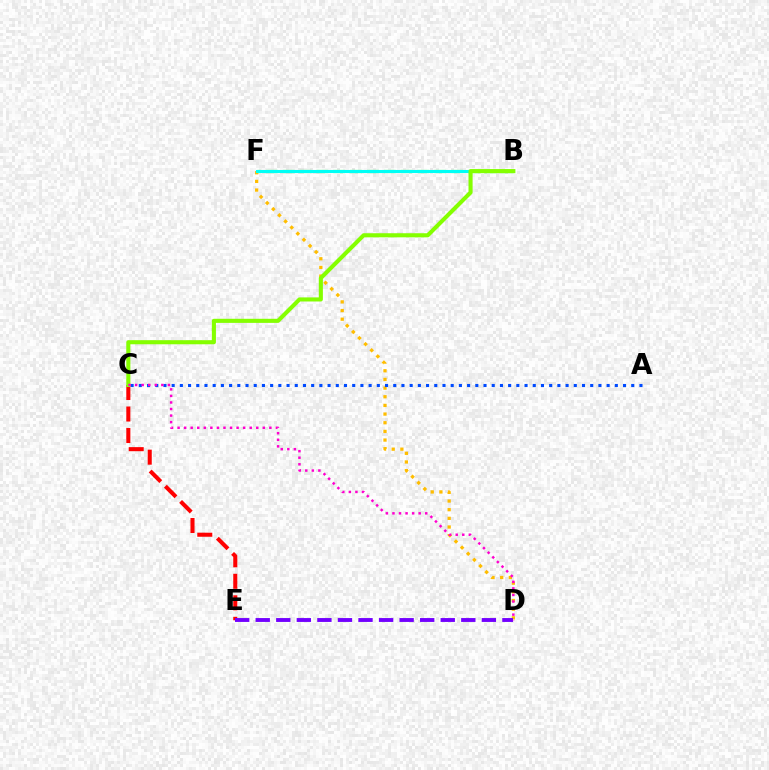{('B', 'F'): [{'color': '#00ff39', 'line_style': 'dashed', 'thickness': 2.29}, {'color': '#00fff6', 'line_style': 'solid', 'thickness': 2.19}], ('D', 'F'): [{'color': '#ffbd00', 'line_style': 'dotted', 'thickness': 2.35}], ('C', 'E'): [{'color': '#ff0000', 'line_style': 'dashed', 'thickness': 2.92}], ('A', 'C'): [{'color': '#004bff', 'line_style': 'dotted', 'thickness': 2.23}], ('B', 'C'): [{'color': '#84ff00', 'line_style': 'solid', 'thickness': 2.94}], ('D', 'E'): [{'color': '#7200ff', 'line_style': 'dashed', 'thickness': 2.79}], ('C', 'D'): [{'color': '#ff00cf', 'line_style': 'dotted', 'thickness': 1.78}]}